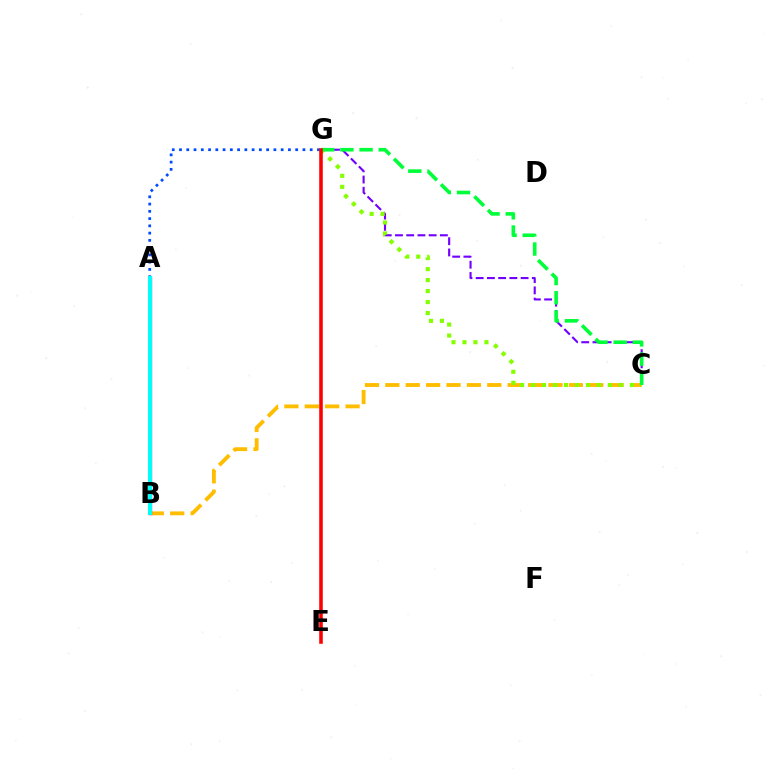{('C', 'G'): [{'color': '#7200ff', 'line_style': 'dashed', 'thickness': 1.53}, {'color': '#84ff00', 'line_style': 'dotted', 'thickness': 2.98}, {'color': '#00ff39', 'line_style': 'dashed', 'thickness': 2.61}], ('B', 'C'): [{'color': '#ffbd00', 'line_style': 'dashed', 'thickness': 2.77}], ('A', 'G'): [{'color': '#004bff', 'line_style': 'dotted', 'thickness': 1.97}], ('A', 'B'): [{'color': '#ff00cf', 'line_style': 'solid', 'thickness': 2.4}, {'color': '#00fff6', 'line_style': 'solid', 'thickness': 2.91}], ('E', 'G'): [{'color': '#ff0000', 'line_style': 'solid', 'thickness': 2.57}]}